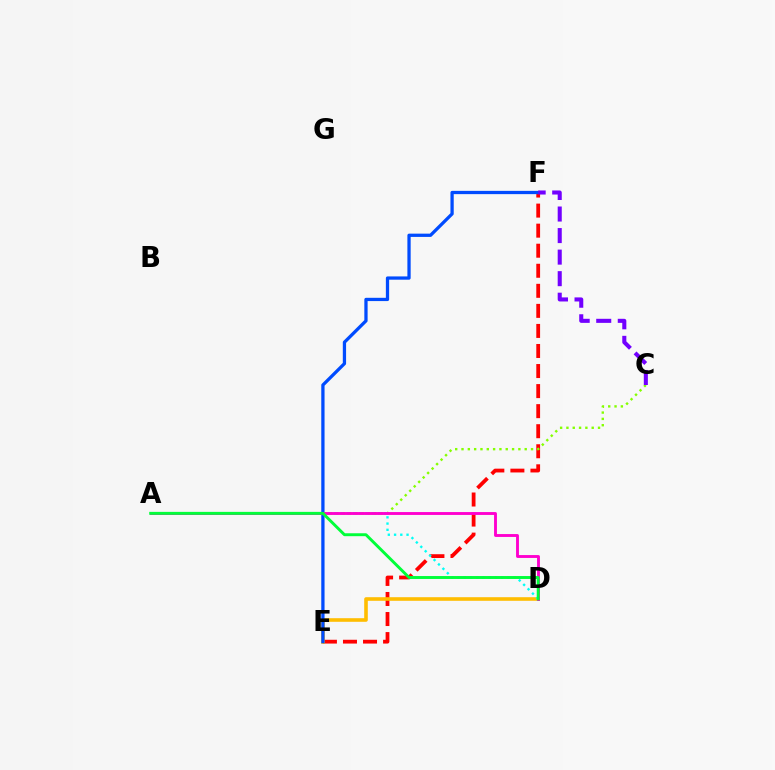{('E', 'F'): [{'color': '#ff0000', 'line_style': 'dashed', 'thickness': 2.72}, {'color': '#004bff', 'line_style': 'solid', 'thickness': 2.35}], ('D', 'E'): [{'color': '#ffbd00', 'line_style': 'solid', 'thickness': 2.59}], ('A', 'C'): [{'color': '#84ff00', 'line_style': 'dotted', 'thickness': 1.72}], ('A', 'D'): [{'color': '#00fff6', 'line_style': 'dotted', 'thickness': 1.69}, {'color': '#ff00cf', 'line_style': 'solid', 'thickness': 2.07}, {'color': '#00ff39', 'line_style': 'solid', 'thickness': 2.11}], ('C', 'F'): [{'color': '#7200ff', 'line_style': 'dashed', 'thickness': 2.93}]}